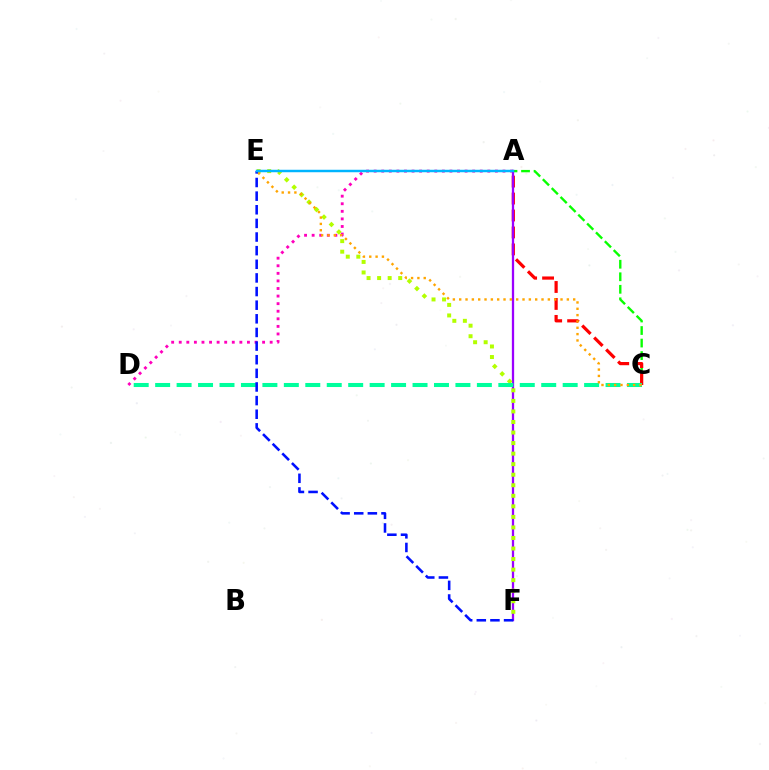{('A', 'D'): [{'color': '#ff00bd', 'line_style': 'dotted', 'thickness': 2.06}], ('A', 'C'): [{'color': '#08ff00', 'line_style': 'dashed', 'thickness': 1.7}, {'color': '#ff0000', 'line_style': 'dashed', 'thickness': 2.3}], ('A', 'F'): [{'color': '#9b00ff', 'line_style': 'solid', 'thickness': 1.64}], ('E', 'F'): [{'color': '#b3ff00', 'line_style': 'dotted', 'thickness': 2.87}, {'color': '#0010ff', 'line_style': 'dashed', 'thickness': 1.85}], ('C', 'D'): [{'color': '#00ff9d', 'line_style': 'dashed', 'thickness': 2.91}], ('C', 'E'): [{'color': '#ffa500', 'line_style': 'dotted', 'thickness': 1.72}], ('A', 'E'): [{'color': '#00b5ff', 'line_style': 'solid', 'thickness': 1.77}]}